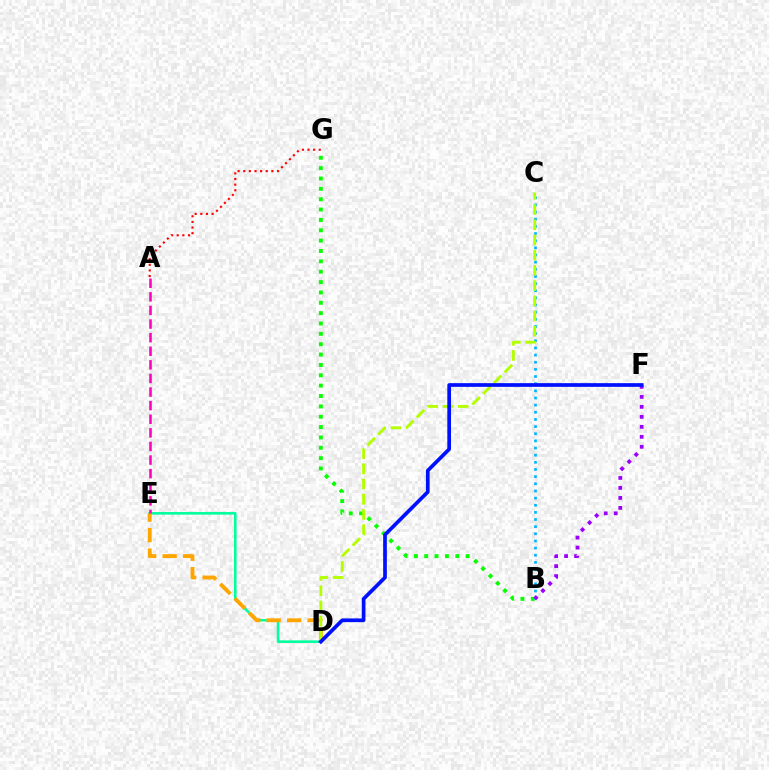{('D', 'E'): [{'color': '#00ff9d', 'line_style': 'solid', 'thickness': 1.85}, {'color': '#ffa500', 'line_style': 'dashed', 'thickness': 2.78}], ('B', 'G'): [{'color': '#08ff00', 'line_style': 'dotted', 'thickness': 2.81}], ('A', 'E'): [{'color': '#ff00bd', 'line_style': 'dashed', 'thickness': 1.85}], ('B', 'C'): [{'color': '#00b5ff', 'line_style': 'dotted', 'thickness': 1.94}], ('C', 'D'): [{'color': '#b3ff00', 'line_style': 'dashed', 'thickness': 2.07}], ('B', 'F'): [{'color': '#9b00ff', 'line_style': 'dotted', 'thickness': 2.71}], ('D', 'F'): [{'color': '#0010ff', 'line_style': 'solid', 'thickness': 2.66}], ('A', 'G'): [{'color': '#ff0000', 'line_style': 'dotted', 'thickness': 1.53}]}